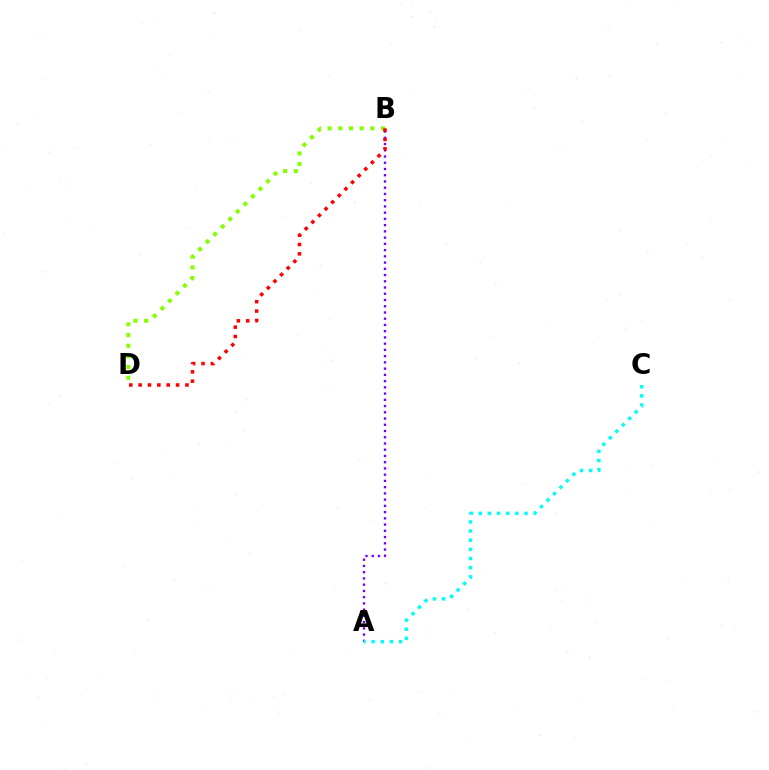{('A', 'B'): [{'color': '#7200ff', 'line_style': 'dotted', 'thickness': 1.69}], ('B', 'D'): [{'color': '#84ff00', 'line_style': 'dotted', 'thickness': 2.9}, {'color': '#ff0000', 'line_style': 'dotted', 'thickness': 2.54}], ('A', 'C'): [{'color': '#00fff6', 'line_style': 'dotted', 'thickness': 2.49}]}